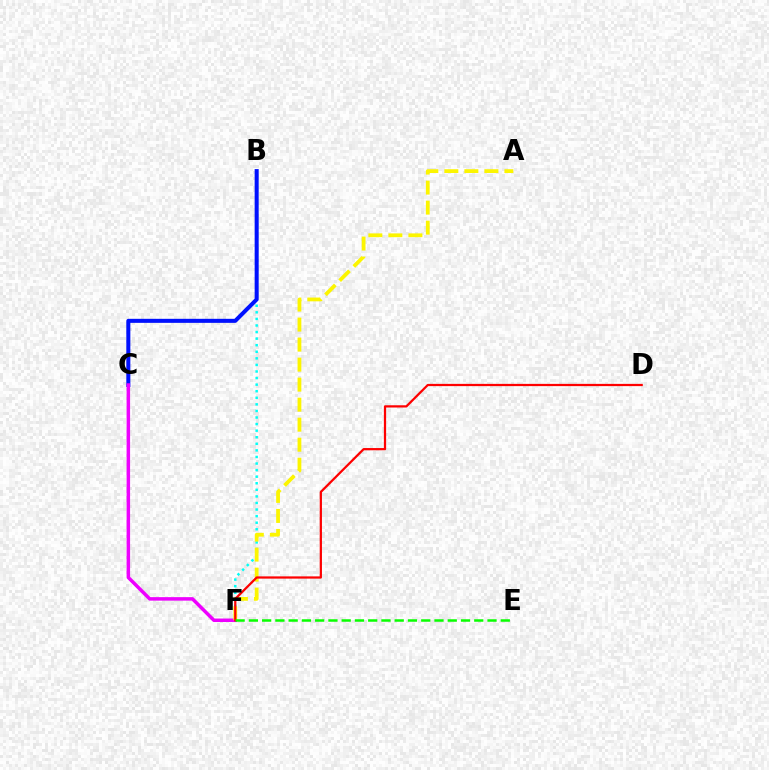{('B', 'F'): [{'color': '#00fff6', 'line_style': 'dotted', 'thickness': 1.79}], ('B', 'C'): [{'color': '#0010ff', 'line_style': 'solid', 'thickness': 2.9}], ('C', 'F'): [{'color': '#ee00ff', 'line_style': 'solid', 'thickness': 2.51}], ('A', 'F'): [{'color': '#fcf500', 'line_style': 'dashed', 'thickness': 2.72}], ('D', 'F'): [{'color': '#ff0000', 'line_style': 'solid', 'thickness': 1.62}], ('E', 'F'): [{'color': '#08ff00', 'line_style': 'dashed', 'thickness': 1.8}]}